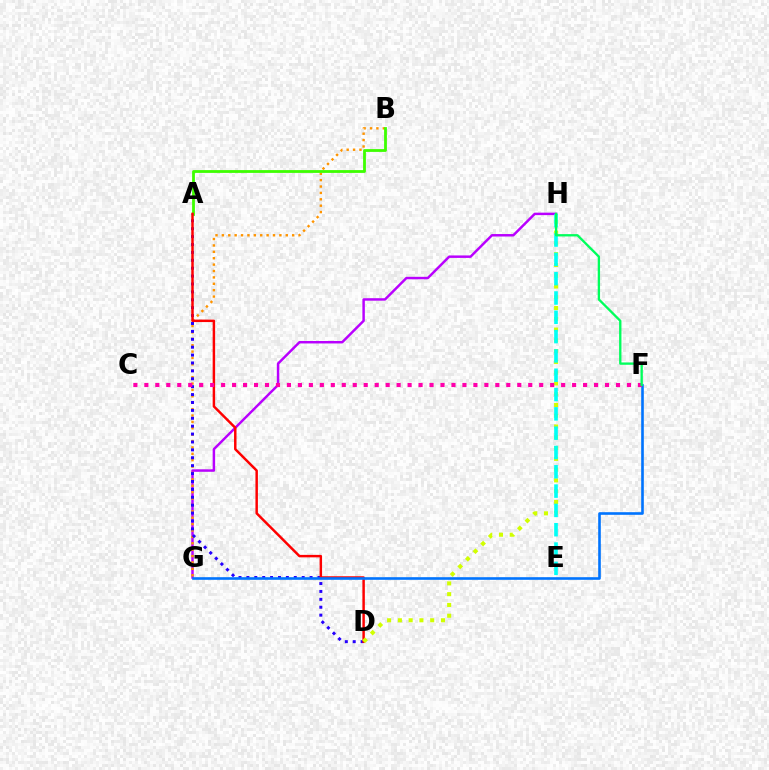{('G', 'H'): [{'color': '#b900ff', 'line_style': 'solid', 'thickness': 1.78}], ('B', 'G'): [{'color': '#ff9400', 'line_style': 'dotted', 'thickness': 1.74}], ('A', 'B'): [{'color': '#3dff00', 'line_style': 'solid', 'thickness': 2.01}], ('A', 'D'): [{'color': '#2500ff', 'line_style': 'dotted', 'thickness': 2.15}, {'color': '#ff0000', 'line_style': 'solid', 'thickness': 1.78}], ('F', 'G'): [{'color': '#0074ff', 'line_style': 'solid', 'thickness': 1.88}], ('D', 'H'): [{'color': '#d1ff00', 'line_style': 'dotted', 'thickness': 2.93}], ('C', 'F'): [{'color': '#ff00ac', 'line_style': 'dotted', 'thickness': 2.98}], ('E', 'H'): [{'color': '#00fff6', 'line_style': 'dashed', 'thickness': 2.62}], ('F', 'H'): [{'color': '#00ff5c', 'line_style': 'solid', 'thickness': 1.68}]}